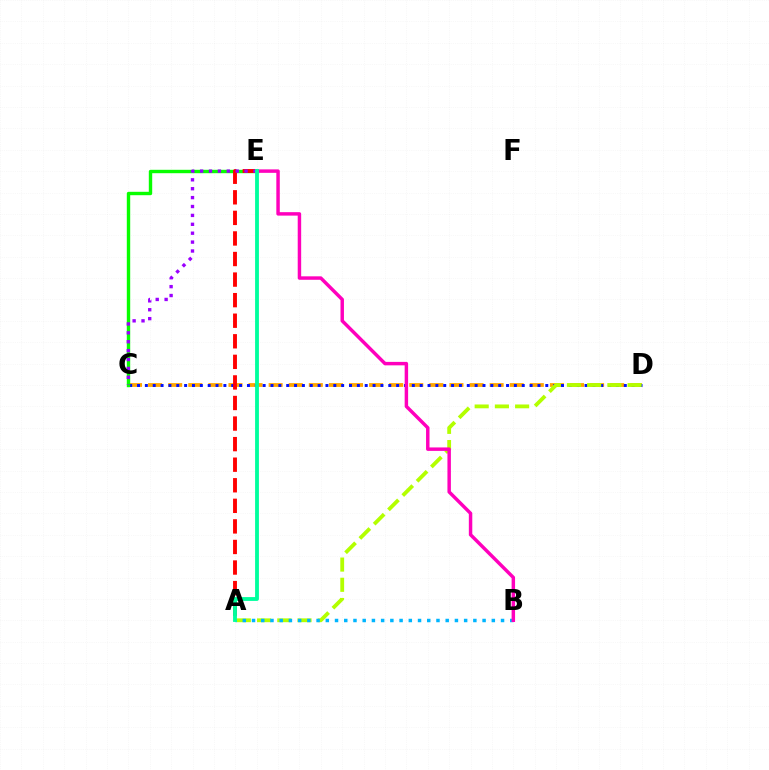{('C', 'D'): [{'color': '#ffa500', 'line_style': 'dashed', 'thickness': 2.73}, {'color': '#0010ff', 'line_style': 'dotted', 'thickness': 2.13}], ('C', 'E'): [{'color': '#08ff00', 'line_style': 'solid', 'thickness': 2.44}, {'color': '#9b00ff', 'line_style': 'dotted', 'thickness': 2.42}], ('A', 'D'): [{'color': '#b3ff00', 'line_style': 'dashed', 'thickness': 2.75}], ('A', 'E'): [{'color': '#ff0000', 'line_style': 'dashed', 'thickness': 2.79}, {'color': '#00ff9d', 'line_style': 'solid', 'thickness': 2.76}], ('A', 'B'): [{'color': '#00b5ff', 'line_style': 'dotted', 'thickness': 2.51}], ('B', 'E'): [{'color': '#ff00bd', 'line_style': 'solid', 'thickness': 2.49}]}